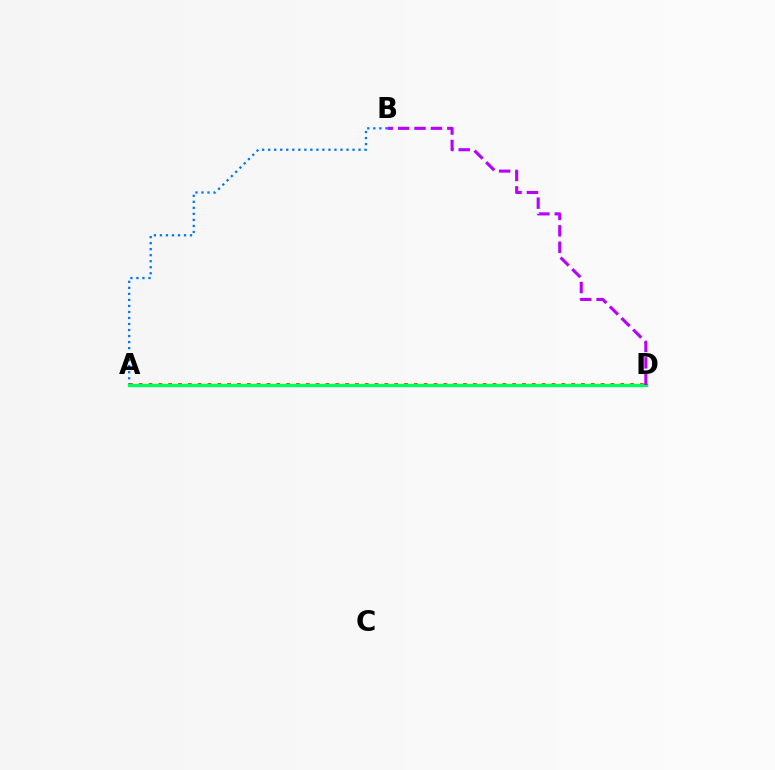{('A', 'B'): [{'color': '#0074ff', 'line_style': 'dotted', 'thickness': 1.64}], ('A', 'D'): [{'color': '#ff0000', 'line_style': 'dotted', 'thickness': 2.67}, {'color': '#d1ff00', 'line_style': 'solid', 'thickness': 1.62}, {'color': '#00ff5c', 'line_style': 'solid', 'thickness': 2.38}], ('B', 'D'): [{'color': '#b900ff', 'line_style': 'dashed', 'thickness': 2.23}]}